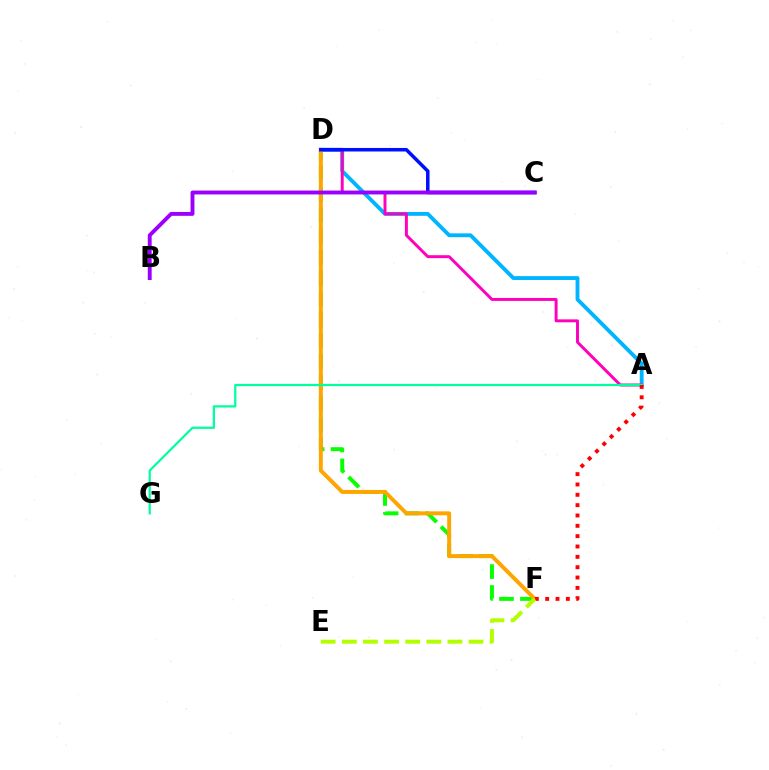{('D', 'F'): [{'color': '#08ff00', 'line_style': 'dashed', 'thickness': 2.84}, {'color': '#ffa500', 'line_style': 'solid', 'thickness': 2.84}], ('A', 'D'): [{'color': '#00b5ff', 'line_style': 'solid', 'thickness': 2.77}, {'color': '#ff00bd', 'line_style': 'solid', 'thickness': 2.12}], ('C', 'D'): [{'color': '#0010ff', 'line_style': 'solid', 'thickness': 2.53}], ('B', 'C'): [{'color': '#9b00ff', 'line_style': 'solid', 'thickness': 2.8}], ('A', 'G'): [{'color': '#00ff9d', 'line_style': 'solid', 'thickness': 1.61}], ('A', 'F'): [{'color': '#ff0000', 'line_style': 'dotted', 'thickness': 2.81}], ('E', 'F'): [{'color': '#b3ff00', 'line_style': 'dashed', 'thickness': 2.87}]}